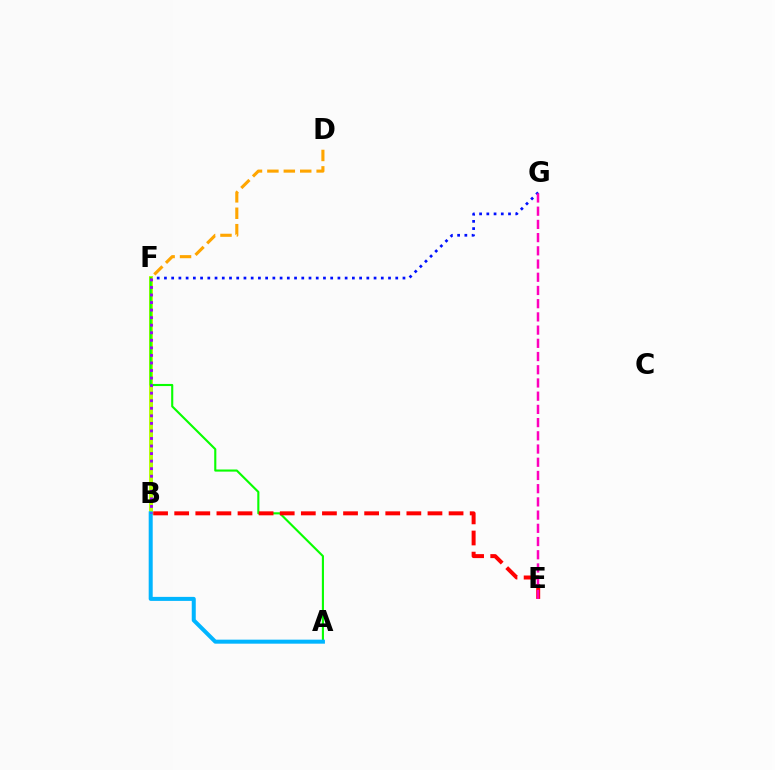{('B', 'F'): [{'color': '#00ff9d', 'line_style': 'dashed', 'thickness': 1.97}, {'color': '#b3ff00', 'line_style': 'solid', 'thickness': 2.81}, {'color': '#9b00ff', 'line_style': 'dotted', 'thickness': 2.05}], ('F', 'G'): [{'color': '#0010ff', 'line_style': 'dotted', 'thickness': 1.96}], ('A', 'F'): [{'color': '#08ff00', 'line_style': 'solid', 'thickness': 1.52}], ('A', 'B'): [{'color': '#00b5ff', 'line_style': 'solid', 'thickness': 2.89}], ('B', 'E'): [{'color': '#ff0000', 'line_style': 'dashed', 'thickness': 2.87}], ('D', 'F'): [{'color': '#ffa500', 'line_style': 'dashed', 'thickness': 2.23}], ('E', 'G'): [{'color': '#ff00bd', 'line_style': 'dashed', 'thickness': 1.8}]}